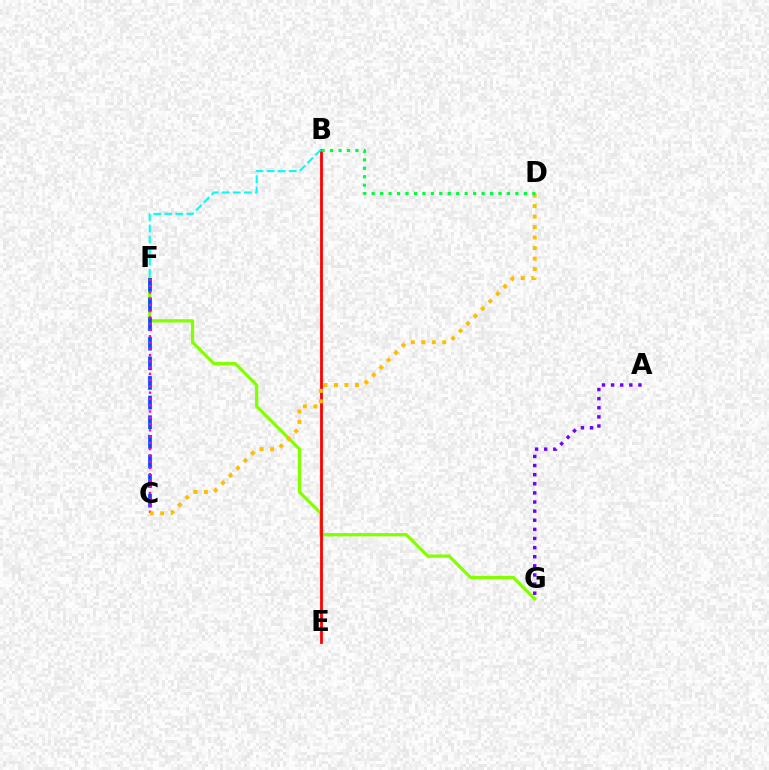{('F', 'G'): [{'color': '#84ff00', 'line_style': 'solid', 'thickness': 2.34}], ('B', 'E'): [{'color': '#ff0000', 'line_style': 'solid', 'thickness': 2.01}], ('B', 'F'): [{'color': '#00fff6', 'line_style': 'dashed', 'thickness': 1.5}], ('C', 'F'): [{'color': '#004bff', 'line_style': 'dashed', 'thickness': 2.67}, {'color': '#ff00cf', 'line_style': 'dotted', 'thickness': 1.7}], ('C', 'D'): [{'color': '#ffbd00', 'line_style': 'dotted', 'thickness': 2.85}], ('B', 'D'): [{'color': '#00ff39', 'line_style': 'dotted', 'thickness': 2.3}], ('A', 'G'): [{'color': '#7200ff', 'line_style': 'dotted', 'thickness': 2.48}]}